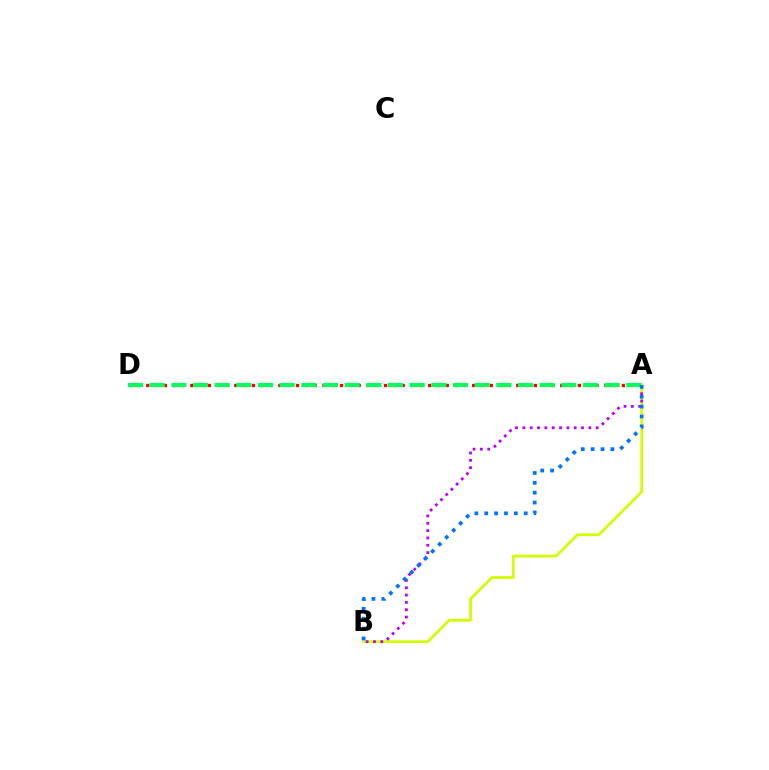{('A', 'D'): [{'color': '#ff0000', 'line_style': 'dotted', 'thickness': 2.39}, {'color': '#00ff5c', 'line_style': 'dashed', 'thickness': 2.94}], ('A', 'B'): [{'color': '#d1ff00', 'line_style': 'solid', 'thickness': 1.99}, {'color': '#b900ff', 'line_style': 'dotted', 'thickness': 1.99}, {'color': '#0074ff', 'line_style': 'dotted', 'thickness': 2.68}]}